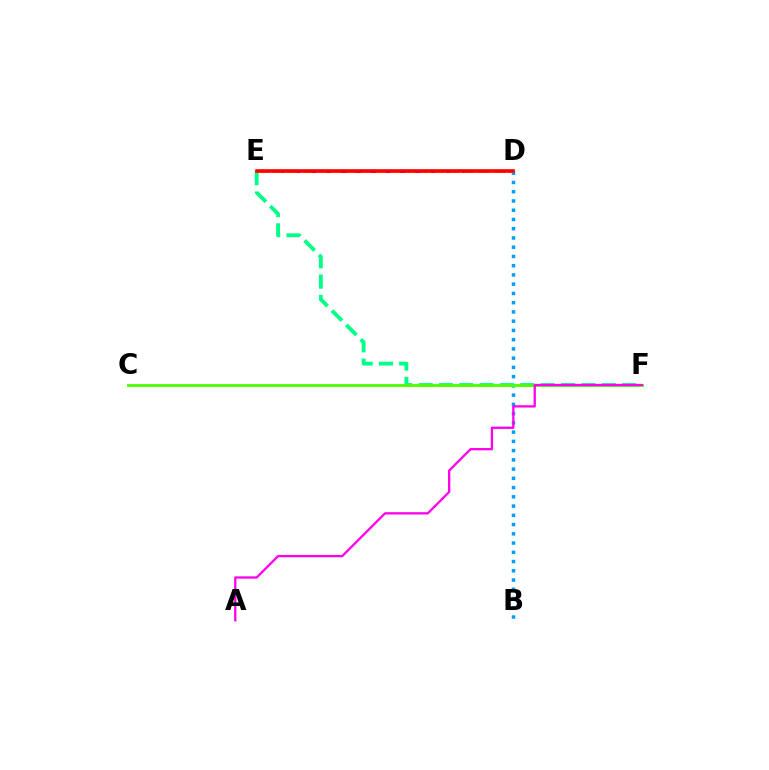{('B', 'D'): [{'color': '#009eff', 'line_style': 'dotted', 'thickness': 2.51}], ('D', 'E'): [{'color': '#3700ff', 'line_style': 'dashed', 'thickness': 2.14}, {'color': '#ffd500', 'line_style': 'dashed', 'thickness': 2.0}, {'color': '#ff0000', 'line_style': 'solid', 'thickness': 2.6}], ('E', 'F'): [{'color': '#00ff86', 'line_style': 'dashed', 'thickness': 2.76}], ('C', 'F'): [{'color': '#4fff00', 'line_style': 'solid', 'thickness': 2.06}], ('A', 'F'): [{'color': '#ff00ed', 'line_style': 'solid', 'thickness': 1.66}]}